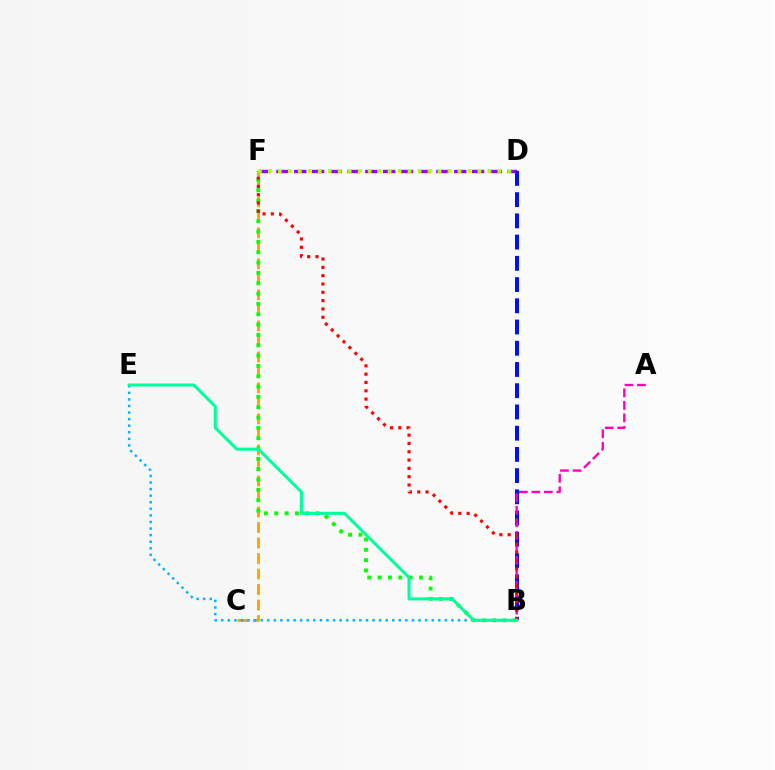{('D', 'F'): [{'color': '#9b00ff', 'line_style': 'dashed', 'thickness': 2.42}, {'color': '#b3ff00', 'line_style': 'dotted', 'thickness': 2.71}], ('C', 'F'): [{'color': '#ffa500', 'line_style': 'dashed', 'thickness': 2.11}], ('B', 'D'): [{'color': '#0010ff', 'line_style': 'dashed', 'thickness': 2.88}], ('B', 'E'): [{'color': '#00b5ff', 'line_style': 'dotted', 'thickness': 1.79}, {'color': '#00ff9d', 'line_style': 'solid', 'thickness': 2.19}], ('B', 'F'): [{'color': '#08ff00', 'line_style': 'dotted', 'thickness': 2.81}, {'color': '#ff0000', 'line_style': 'dotted', 'thickness': 2.26}], ('A', 'B'): [{'color': '#ff00bd', 'line_style': 'dashed', 'thickness': 1.7}]}